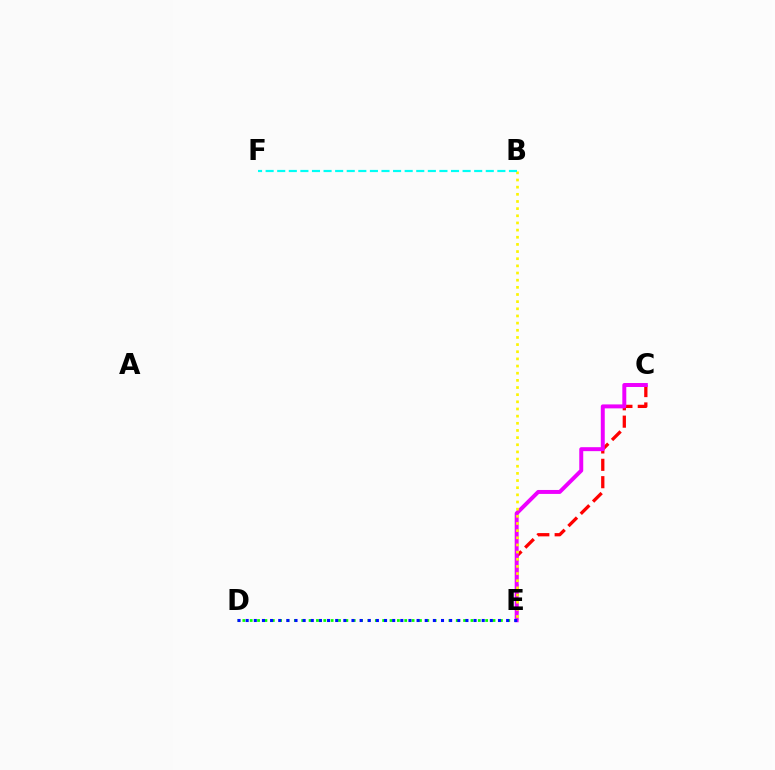{('C', 'E'): [{'color': '#ff0000', 'line_style': 'dashed', 'thickness': 2.36}, {'color': '#ee00ff', 'line_style': 'solid', 'thickness': 2.85}], ('D', 'E'): [{'color': '#08ff00', 'line_style': 'dotted', 'thickness': 2.0}, {'color': '#0010ff', 'line_style': 'dotted', 'thickness': 2.21}], ('B', 'E'): [{'color': '#fcf500', 'line_style': 'dotted', 'thickness': 1.94}], ('B', 'F'): [{'color': '#00fff6', 'line_style': 'dashed', 'thickness': 1.57}]}